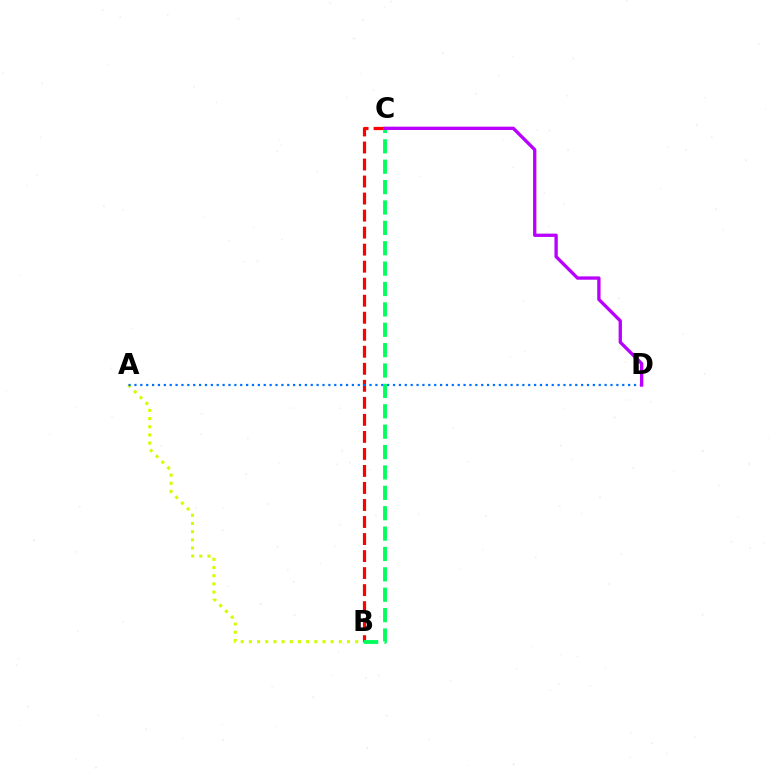{('B', 'C'): [{'color': '#ff0000', 'line_style': 'dashed', 'thickness': 2.31}, {'color': '#00ff5c', 'line_style': 'dashed', 'thickness': 2.77}], ('A', 'B'): [{'color': '#d1ff00', 'line_style': 'dotted', 'thickness': 2.22}], ('A', 'D'): [{'color': '#0074ff', 'line_style': 'dotted', 'thickness': 1.6}], ('C', 'D'): [{'color': '#b900ff', 'line_style': 'solid', 'thickness': 2.39}]}